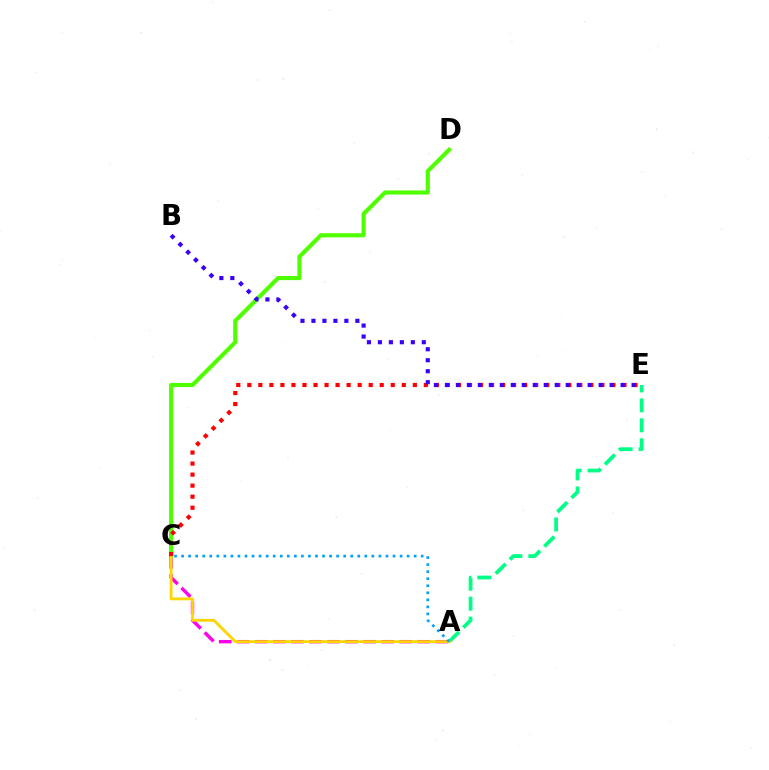{('A', 'C'): [{'color': '#ff00ed', 'line_style': 'dashed', 'thickness': 2.45}, {'color': '#ffd500', 'line_style': 'solid', 'thickness': 2.04}, {'color': '#009eff', 'line_style': 'dotted', 'thickness': 1.91}], ('A', 'E'): [{'color': '#00ff86', 'line_style': 'dashed', 'thickness': 2.71}], ('C', 'D'): [{'color': '#4fff00', 'line_style': 'solid', 'thickness': 2.97}], ('C', 'E'): [{'color': '#ff0000', 'line_style': 'dotted', 'thickness': 3.0}], ('B', 'E'): [{'color': '#3700ff', 'line_style': 'dotted', 'thickness': 2.98}]}